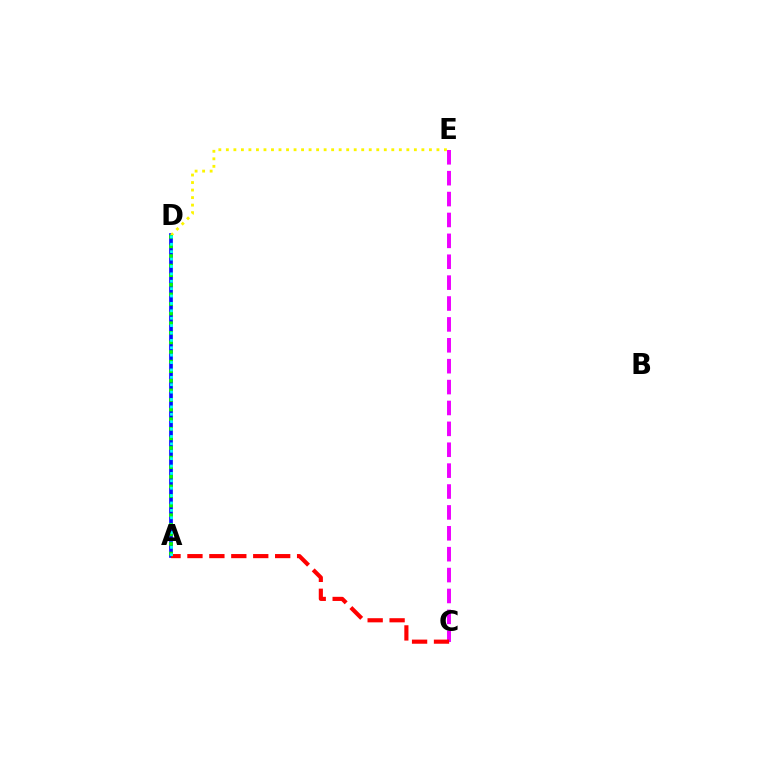{('A', 'D'): [{'color': '#0010ff', 'line_style': 'solid', 'thickness': 2.66}, {'color': '#08ff00', 'line_style': 'dotted', 'thickness': 2.61}, {'color': '#00fff6', 'line_style': 'dotted', 'thickness': 2.01}], ('D', 'E'): [{'color': '#fcf500', 'line_style': 'dotted', 'thickness': 2.04}], ('C', 'E'): [{'color': '#ee00ff', 'line_style': 'dashed', 'thickness': 2.84}], ('A', 'C'): [{'color': '#ff0000', 'line_style': 'dashed', 'thickness': 2.98}]}